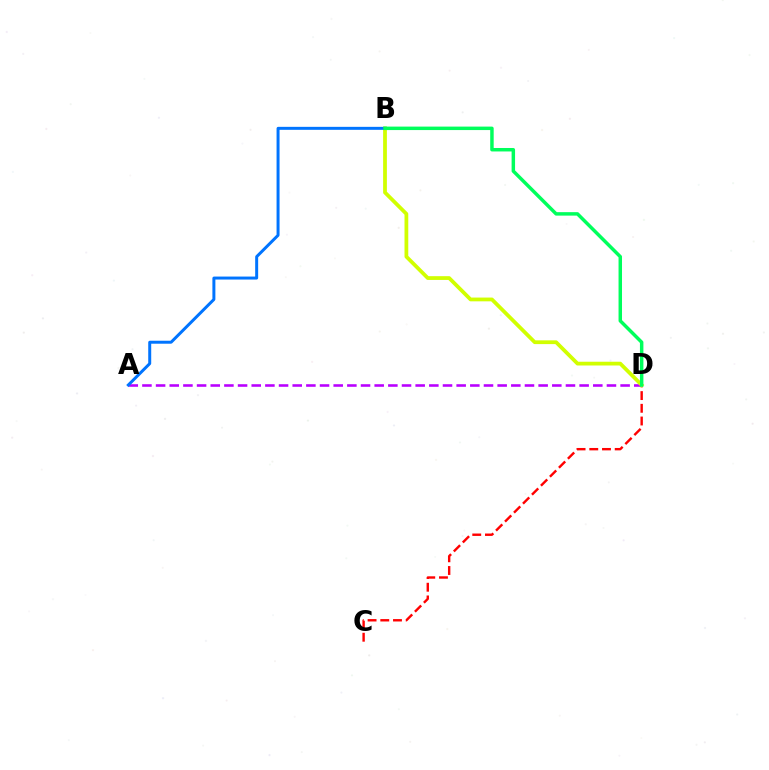{('C', 'D'): [{'color': '#ff0000', 'line_style': 'dashed', 'thickness': 1.73}], ('A', 'D'): [{'color': '#b900ff', 'line_style': 'dashed', 'thickness': 1.86}], ('B', 'D'): [{'color': '#d1ff00', 'line_style': 'solid', 'thickness': 2.71}, {'color': '#00ff5c', 'line_style': 'solid', 'thickness': 2.5}], ('A', 'B'): [{'color': '#0074ff', 'line_style': 'solid', 'thickness': 2.15}]}